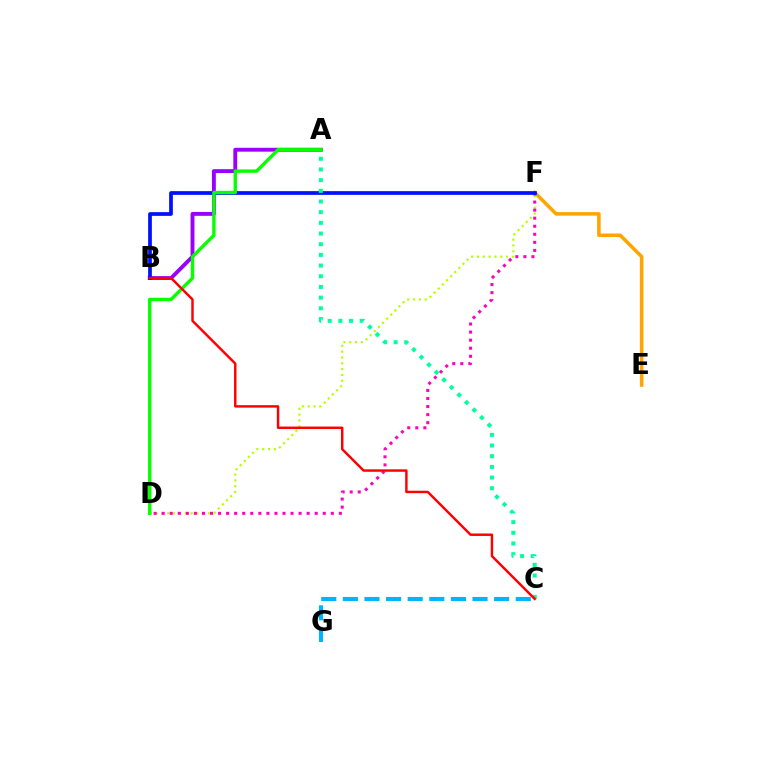{('E', 'F'): [{'color': '#ffa500', 'line_style': 'solid', 'thickness': 2.55}], ('C', 'G'): [{'color': '#00b5ff', 'line_style': 'dashed', 'thickness': 2.94}], ('A', 'B'): [{'color': '#9b00ff', 'line_style': 'solid', 'thickness': 2.79}], ('D', 'F'): [{'color': '#b3ff00', 'line_style': 'dotted', 'thickness': 1.58}, {'color': '#ff00bd', 'line_style': 'dotted', 'thickness': 2.19}], ('B', 'F'): [{'color': '#0010ff', 'line_style': 'solid', 'thickness': 2.68}], ('A', 'C'): [{'color': '#00ff9d', 'line_style': 'dotted', 'thickness': 2.9}], ('A', 'D'): [{'color': '#08ff00', 'line_style': 'solid', 'thickness': 2.43}], ('B', 'C'): [{'color': '#ff0000', 'line_style': 'solid', 'thickness': 1.76}]}